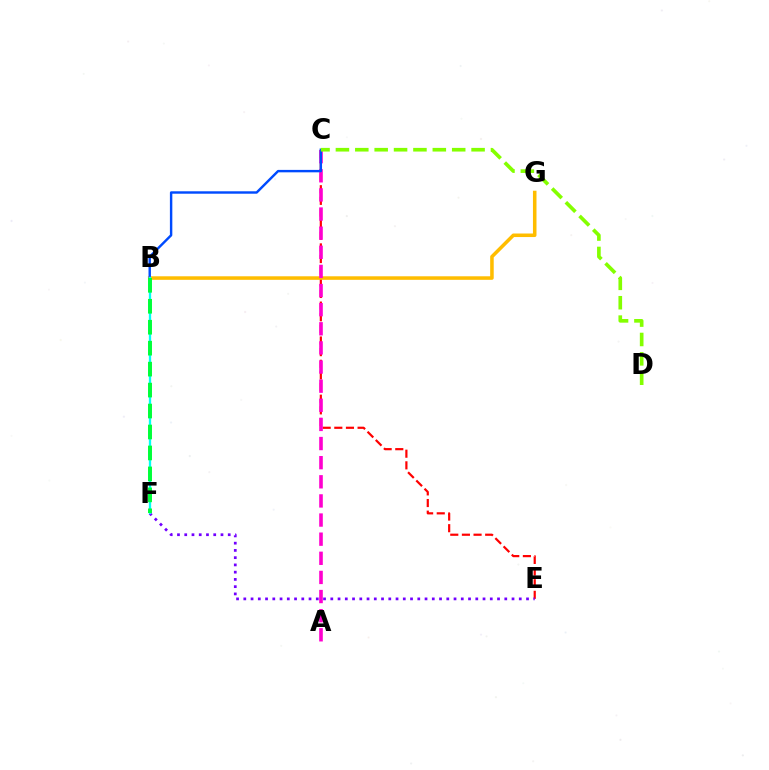{('C', 'E'): [{'color': '#ff0000', 'line_style': 'dashed', 'thickness': 1.58}], ('B', 'G'): [{'color': '#ffbd00', 'line_style': 'solid', 'thickness': 2.55}], ('A', 'C'): [{'color': '#ff00cf', 'line_style': 'dashed', 'thickness': 2.6}], ('B', 'C'): [{'color': '#004bff', 'line_style': 'solid', 'thickness': 1.75}], ('C', 'D'): [{'color': '#84ff00', 'line_style': 'dashed', 'thickness': 2.63}], ('E', 'F'): [{'color': '#7200ff', 'line_style': 'dotted', 'thickness': 1.97}], ('B', 'F'): [{'color': '#00fff6', 'line_style': 'solid', 'thickness': 1.67}, {'color': '#00ff39', 'line_style': 'dashed', 'thickness': 2.85}]}